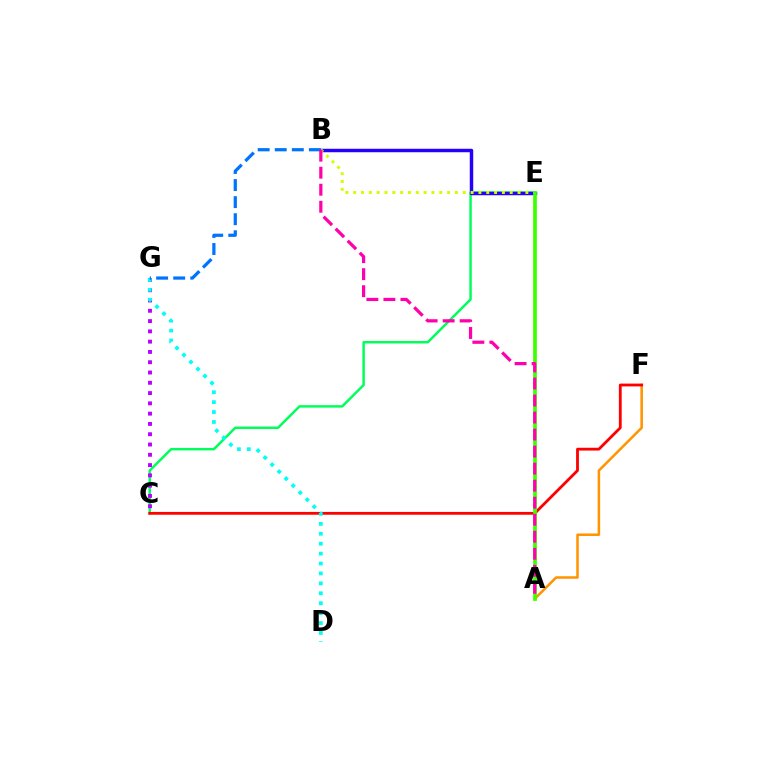{('C', 'E'): [{'color': '#00ff5c', 'line_style': 'solid', 'thickness': 1.79}], ('B', 'E'): [{'color': '#2500ff', 'line_style': 'solid', 'thickness': 2.49}, {'color': '#d1ff00', 'line_style': 'dotted', 'thickness': 2.13}], ('A', 'F'): [{'color': '#ff9400', 'line_style': 'solid', 'thickness': 1.82}], ('C', 'G'): [{'color': '#b900ff', 'line_style': 'dotted', 'thickness': 2.79}], ('C', 'F'): [{'color': '#ff0000', 'line_style': 'solid', 'thickness': 2.02}], ('A', 'E'): [{'color': '#3dff00', 'line_style': 'solid', 'thickness': 2.66}], ('D', 'G'): [{'color': '#00fff6', 'line_style': 'dotted', 'thickness': 2.69}], ('B', 'G'): [{'color': '#0074ff', 'line_style': 'dashed', 'thickness': 2.32}], ('A', 'B'): [{'color': '#ff00ac', 'line_style': 'dashed', 'thickness': 2.31}]}